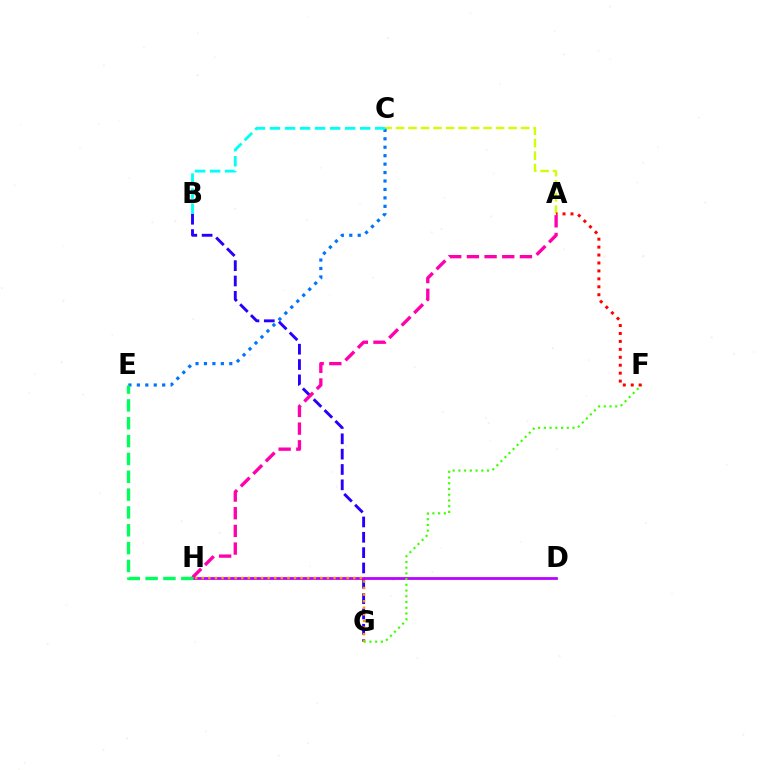{('B', 'G'): [{'color': '#2500ff', 'line_style': 'dashed', 'thickness': 2.08}], ('D', 'H'): [{'color': '#b900ff', 'line_style': 'solid', 'thickness': 1.98}], ('G', 'H'): [{'color': '#ff9400', 'line_style': 'dotted', 'thickness': 1.79}], ('A', 'C'): [{'color': '#d1ff00', 'line_style': 'dashed', 'thickness': 1.7}], ('F', 'G'): [{'color': '#3dff00', 'line_style': 'dotted', 'thickness': 1.56}], ('A', 'H'): [{'color': '#ff00ac', 'line_style': 'dashed', 'thickness': 2.4}], ('C', 'E'): [{'color': '#0074ff', 'line_style': 'dotted', 'thickness': 2.29}], ('A', 'F'): [{'color': '#ff0000', 'line_style': 'dotted', 'thickness': 2.16}], ('B', 'C'): [{'color': '#00fff6', 'line_style': 'dashed', 'thickness': 2.04}], ('E', 'H'): [{'color': '#00ff5c', 'line_style': 'dashed', 'thickness': 2.42}]}